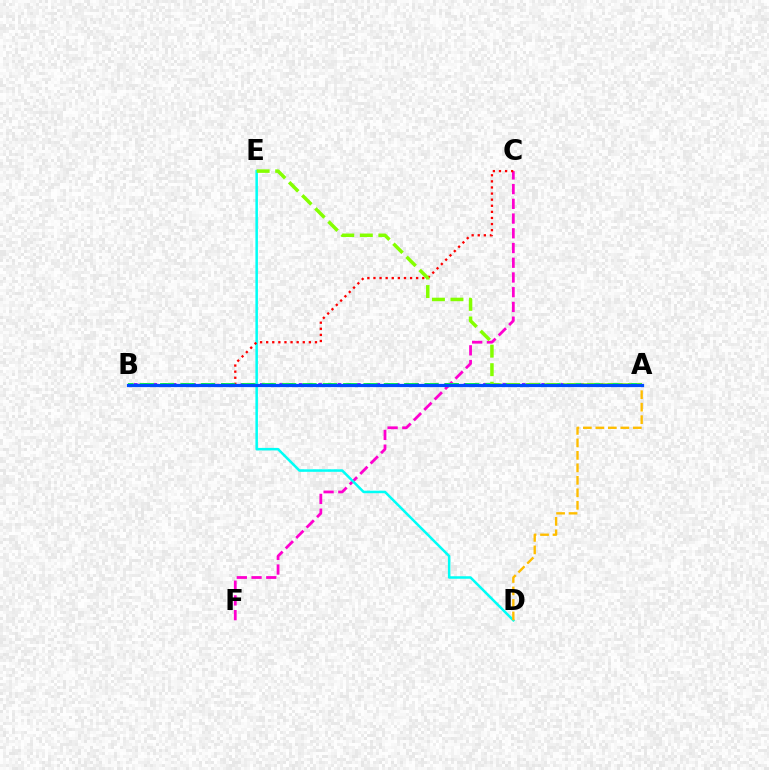{('C', 'F'): [{'color': '#ff00cf', 'line_style': 'dashed', 'thickness': 2.0}], ('D', 'E'): [{'color': '#00fff6', 'line_style': 'solid', 'thickness': 1.81}], ('B', 'C'): [{'color': '#ff0000', 'line_style': 'dotted', 'thickness': 1.66}], ('A', 'D'): [{'color': '#ffbd00', 'line_style': 'dashed', 'thickness': 1.7}], ('A', 'B'): [{'color': '#7200ff', 'line_style': 'dotted', 'thickness': 2.64}, {'color': '#00ff39', 'line_style': 'dashed', 'thickness': 2.76}, {'color': '#004bff', 'line_style': 'solid', 'thickness': 2.32}], ('A', 'E'): [{'color': '#84ff00', 'line_style': 'dashed', 'thickness': 2.52}]}